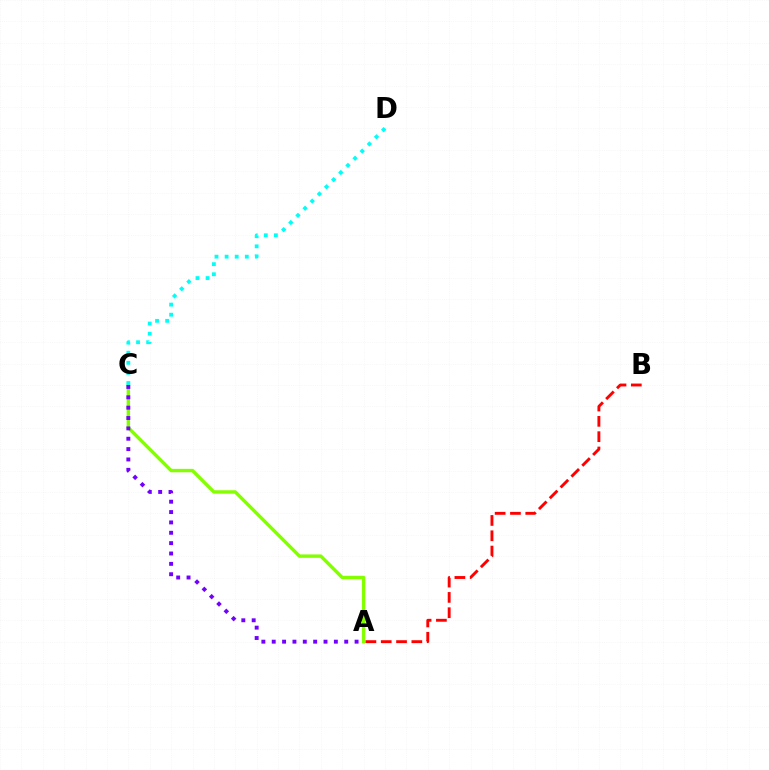{('A', 'C'): [{'color': '#84ff00', 'line_style': 'solid', 'thickness': 2.45}, {'color': '#7200ff', 'line_style': 'dotted', 'thickness': 2.81}], ('A', 'B'): [{'color': '#ff0000', 'line_style': 'dashed', 'thickness': 2.08}], ('C', 'D'): [{'color': '#00fff6', 'line_style': 'dotted', 'thickness': 2.74}]}